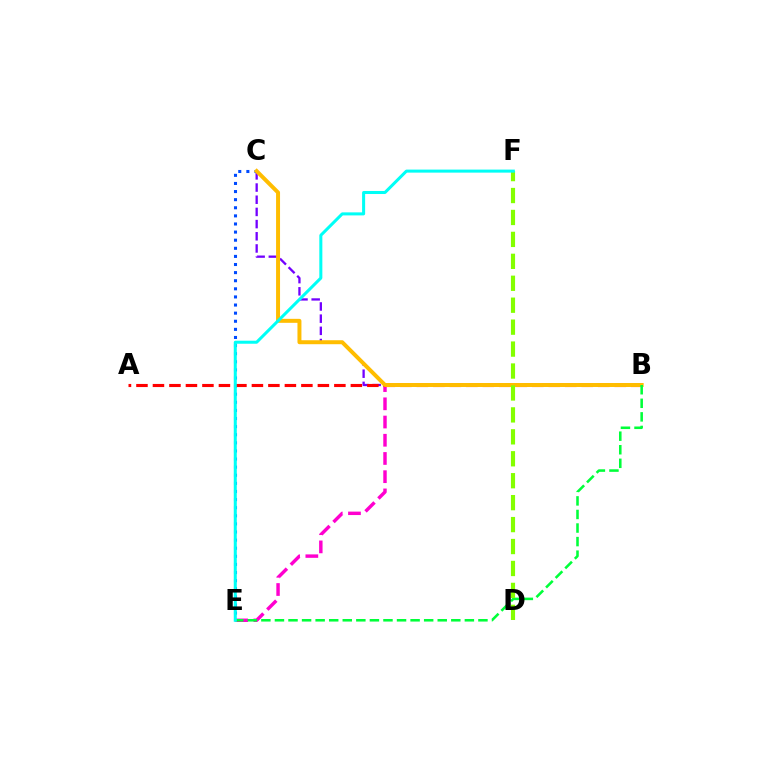{('C', 'E'): [{'color': '#004bff', 'line_style': 'dotted', 'thickness': 2.2}], ('B', 'E'): [{'color': '#ff00cf', 'line_style': 'dashed', 'thickness': 2.47}, {'color': '#00ff39', 'line_style': 'dashed', 'thickness': 1.84}], ('B', 'C'): [{'color': '#7200ff', 'line_style': 'dashed', 'thickness': 1.66}, {'color': '#ffbd00', 'line_style': 'solid', 'thickness': 2.86}], ('A', 'B'): [{'color': '#ff0000', 'line_style': 'dashed', 'thickness': 2.24}], ('D', 'F'): [{'color': '#84ff00', 'line_style': 'dashed', 'thickness': 2.98}], ('E', 'F'): [{'color': '#00fff6', 'line_style': 'solid', 'thickness': 2.18}]}